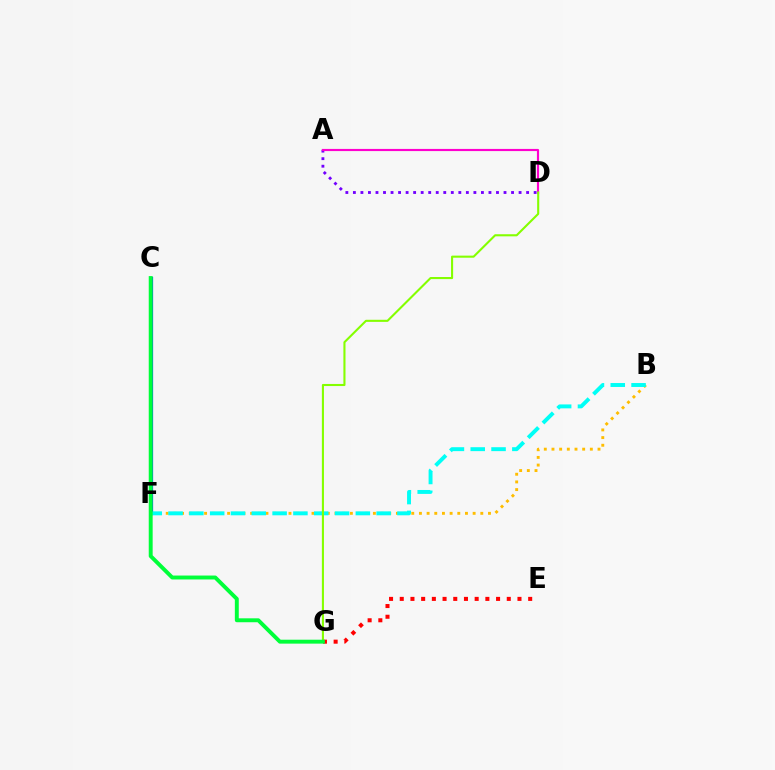{('A', 'D'): [{'color': '#7200ff', 'line_style': 'dotted', 'thickness': 2.05}, {'color': '#ff00cf', 'line_style': 'solid', 'thickness': 1.55}], ('B', 'F'): [{'color': '#ffbd00', 'line_style': 'dotted', 'thickness': 2.08}, {'color': '#00fff6', 'line_style': 'dashed', 'thickness': 2.83}], ('E', 'G'): [{'color': '#ff0000', 'line_style': 'dotted', 'thickness': 2.91}], ('C', 'F'): [{'color': '#004bff', 'line_style': 'solid', 'thickness': 2.34}], ('D', 'G'): [{'color': '#84ff00', 'line_style': 'solid', 'thickness': 1.51}], ('C', 'G'): [{'color': '#00ff39', 'line_style': 'solid', 'thickness': 2.82}]}